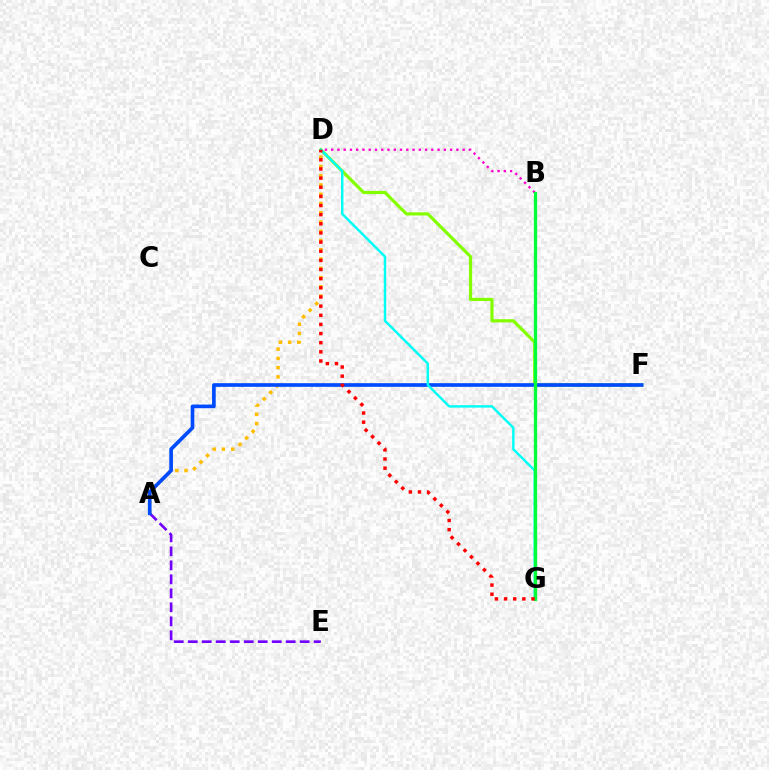{('A', 'E'): [{'color': '#7200ff', 'line_style': 'dashed', 'thickness': 1.9}], ('A', 'D'): [{'color': '#ffbd00', 'line_style': 'dotted', 'thickness': 2.52}], ('D', 'F'): [{'color': '#84ff00', 'line_style': 'solid', 'thickness': 2.3}], ('A', 'F'): [{'color': '#004bff', 'line_style': 'solid', 'thickness': 2.64}], ('D', 'G'): [{'color': '#00fff6', 'line_style': 'solid', 'thickness': 1.75}, {'color': '#ff0000', 'line_style': 'dotted', 'thickness': 2.48}], ('B', 'D'): [{'color': '#ff00cf', 'line_style': 'dotted', 'thickness': 1.7}], ('B', 'G'): [{'color': '#00ff39', 'line_style': 'solid', 'thickness': 2.36}]}